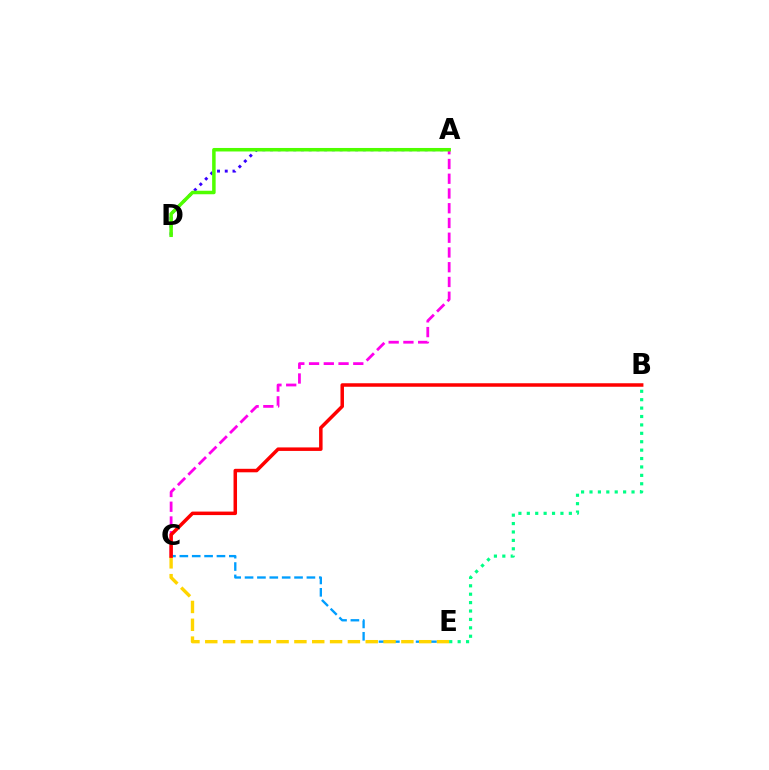{('A', 'D'): [{'color': '#3700ff', 'line_style': 'dotted', 'thickness': 2.1}, {'color': '#4fff00', 'line_style': 'solid', 'thickness': 2.52}], ('A', 'C'): [{'color': '#ff00ed', 'line_style': 'dashed', 'thickness': 2.0}], ('C', 'E'): [{'color': '#009eff', 'line_style': 'dashed', 'thickness': 1.68}, {'color': '#ffd500', 'line_style': 'dashed', 'thickness': 2.42}], ('B', 'E'): [{'color': '#00ff86', 'line_style': 'dotted', 'thickness': 2.28}], ('B', 'C'): [{'color': '#ff0000', 'line_style': 'solid', 'thickness': 2.52}]}